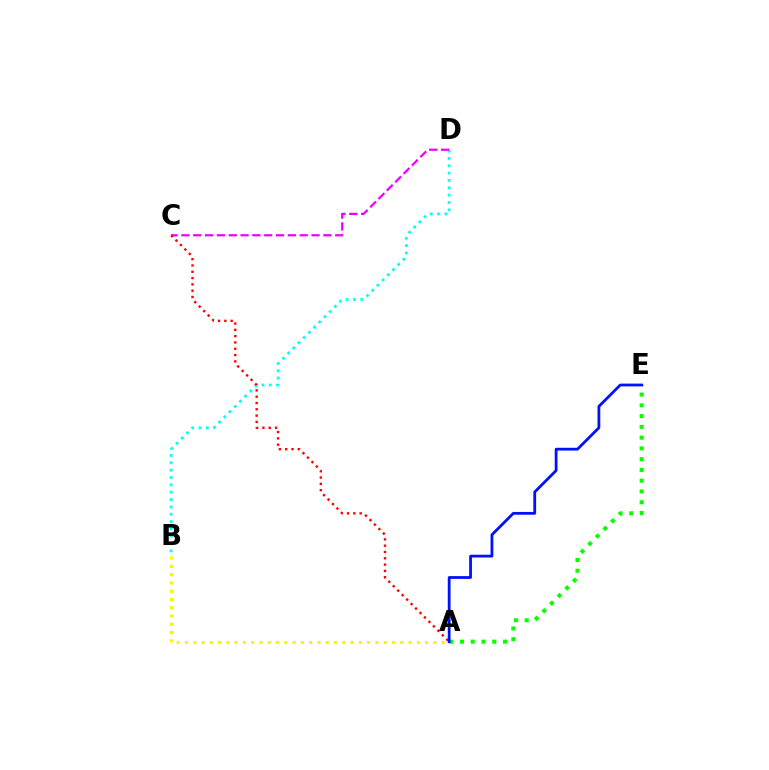{('A', 'B'): [{'color': '#fcf500', 'line_style': 'dotted', 'thickness': 2.25}], ('B', 'D'): [{'color': '#00fff6', 'line_style': 'dotted', 'thickness': 1.99}], ('A', 'E'): [{'color': '#08ff00', 'line_style': 'dotted', 'thickness': 2.92}, {'color': '#0010ff', 'line_style': 'solid', 'thickness': 2.0}], ('C', 'D'): [{'color': '#ee00ff', 'line_style': 'dashed', 'thickness': 1.61}], ('A', 'C'): [{'color': '#ff0000', 'line_style': 'dotted', 'thickness': 1.71}]}